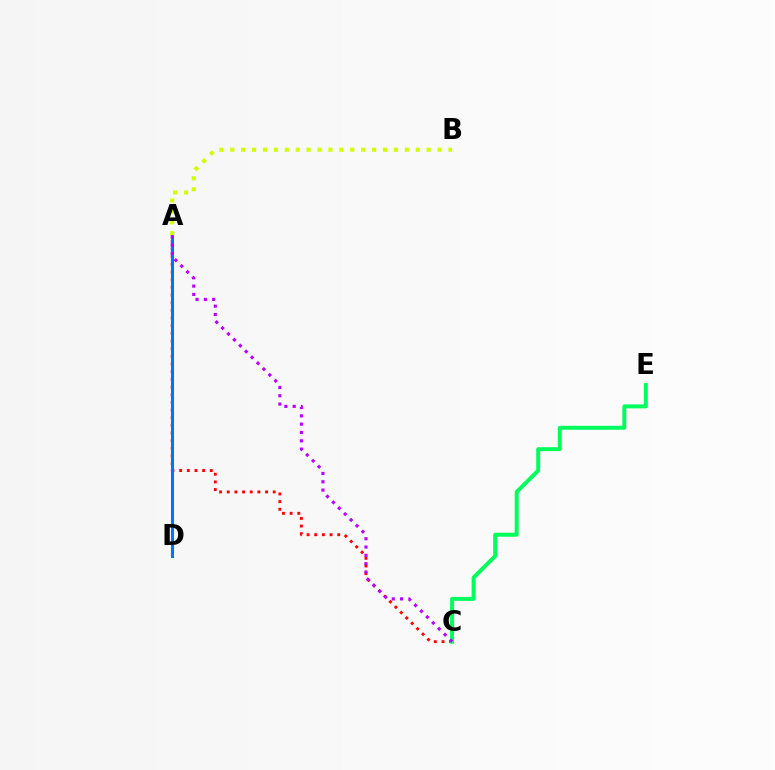{('A', 'C'): [{'color': '#ff0000', 'line_style': 'dotted', 'thickness': 2.08}, {'color': '#b900ff', 'line_style': 'dotted', 'thickness': 2.26}], ('A', 'D'): [{'color': '#0074ff', 'line_style': 'solid', 'thickness': 2.19}], ('C', 'E'): [{'color': '#00ff5c', 'line_style': 'solid', 'thickness': 2.85}], ('A', 'B'): [{'color': '#d1ff00', 'line_style': 'dotted', 'thickness': 2.96}]}